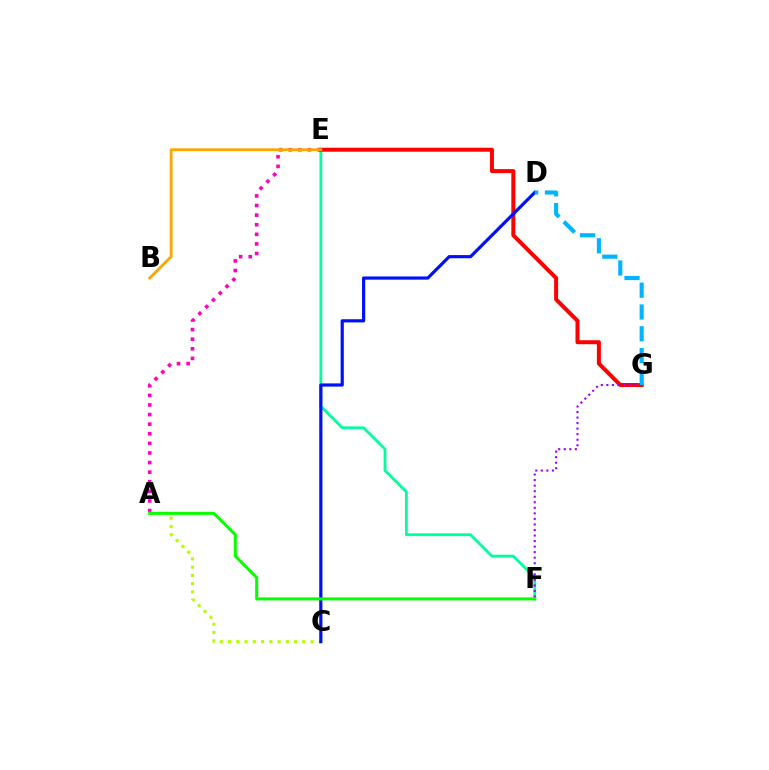{('E', 'F'): [{'color': '#00ff9d', 'line_style': 'solid', 'thickness': 2.02}], ('E', 'G'): [{'color': '#ff0000', 'line_style': 'solid', 'thickness': 2.88}], ('A', 'E'): [{'color': '#ff00bd', 'line_style': 'dotted', 'thickness': 2.61}], ('A', 'C'): [{'color': '#b3ff00', 'line_style': 'dotted', 'thickness': 2.24}], ('C', 'D'): [{'color': '#0010ff', 'line_style': 'solid', 'thickness': 2.29}], ('F', 'G'): [{'color': '#9b00ff', 'line_style': 'dotted', 'thickness': 1.51}], ('B', 'E'): [{'color': '#ffa500', 'line_style': 'solid', 'thickness': 2.02}], ('D', 'G'): [{'color': '#00b5ff', 'line_style': 'dashed', 'thickness': 2.96}], ('A', 'F'): [{'color': '#08ff00', 'line_style': 'solid', 'thickness': 2.17}]}